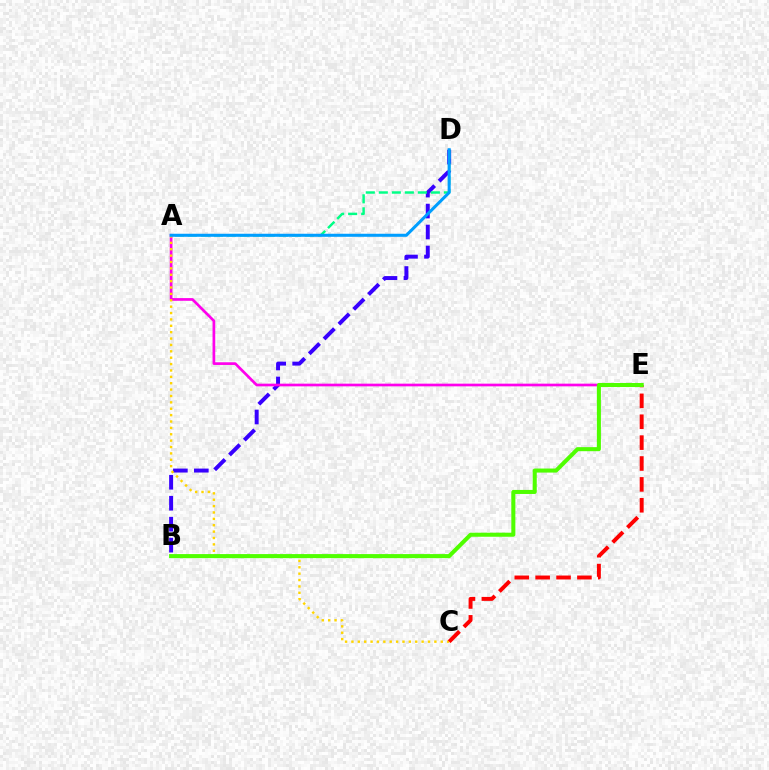{('B', 'D'): [{'color': '#3700ff', 'line_style': 'dashed', 'thickness': 2.85}], ('A', 'E'): [{'color': '#ff00ed', 'line_style': 'solid', 'thickness': 1.94}], ('A', 'D'): [{'color': '#00ff86', 'line_style': 'dashed', 'thickness': 1.77}, {'color': '#009eff', 'line_style': 'solid', 'thickness': 2.19}], ('A', 'C'): [{'color': '#ffd500', 'line_style': 'dotted', 'thickness': 1.73}], ('C', 'E'): [{'color': '#ff0000', 'line_style': 'dashed', 'thickness': 2.84}], ('B', 'E'): [{'color': '#4fff00', 'line_style': 'solid', 'thickness': 2.91}]}